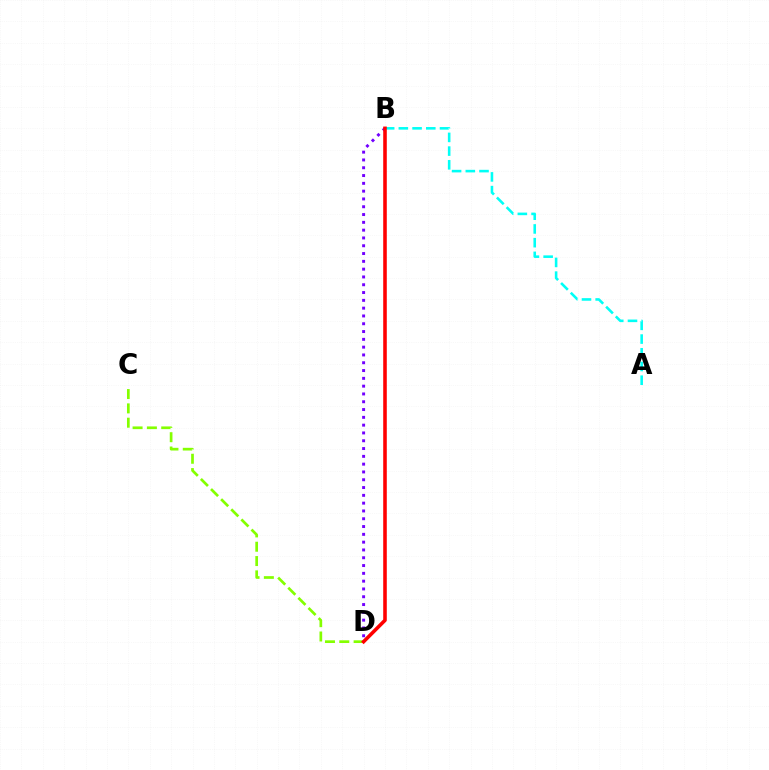{('C', 'D'): [{'color': '#84ff00', 'line_style': 'dashed', 'thickness': 1.95}], ('A', 'B'): [{'color': '#00fff6', 'line_style': 'dashed', 'thickness': 1.86}], ('B', 'D'): [{'color': '#7200ff', 'line_style': 'dotted', 'thickness': 2.12}, {'color': '#ff0000', 'line_style': 'solid', 'thickness': 2.58}]}